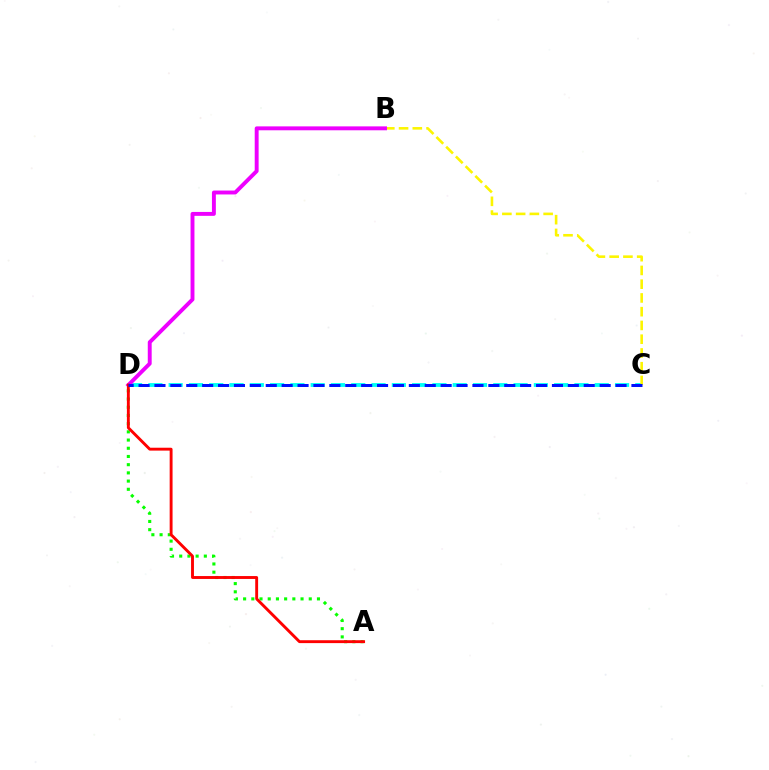{('C', 'D'): [{'color': '#00fff6', 'line_style': 'dashed', 'thickness': 2.76}, {'color': '#0010ff', 'line_style': 'dashed', 'thickness': 2.16}], ('B', 'C'): [{'color': '#fcf500', 'line_style': 'dashed', 'thickness': 1.87}], ('A', 'D'): [{'color': '#08ff00', 'line_style': 'dotted', 'thickness': 2.23}, {'color': '#ff0000', 'line_style': 'solid', 'thickness': 2.08}], ('B', 'D'): [{'color': '#ee00ff', 'line_style': 'solid', 'thickness': 2.81}]}